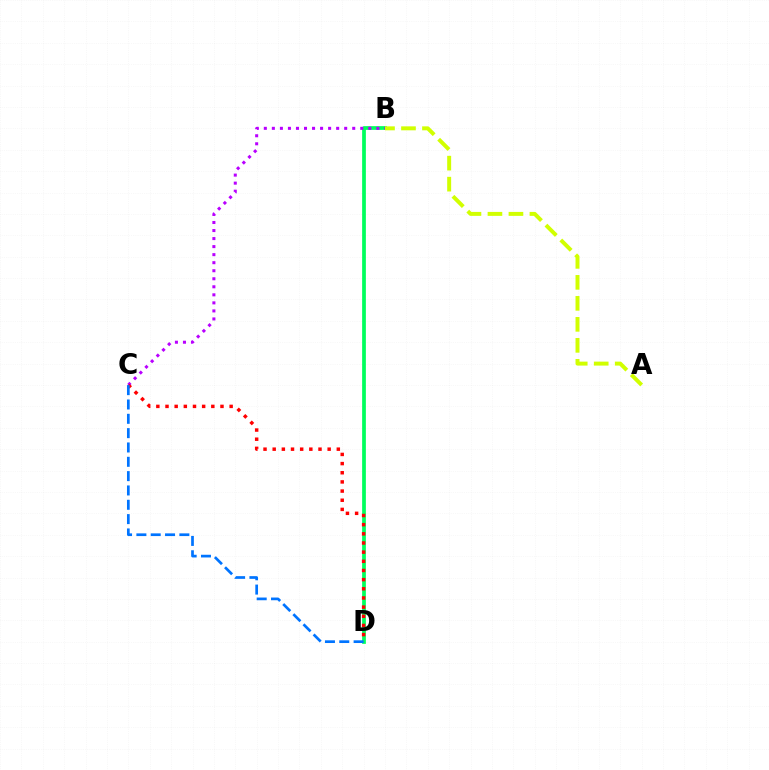{('B', 'D'): [{'color': '#00ff5c', 'line_style': 'solid', 'thickness': 2.69}], ('B', 'C'): [{'color': '#b900ff', 'line_style': 'dotted', 'thickness': 2.18}], ('C', 'D'): [{'color': '#ff0000', 'line_style': 'dotted', 'thickness': 2.49}, {'color': '#0074ff', 'line_style': 'dashed', 'thickness': 1.95}], ('A', 'B'): [{'color': '#d1ff00', 'line_style': 'dashed', 'thickness': 2.85}]}